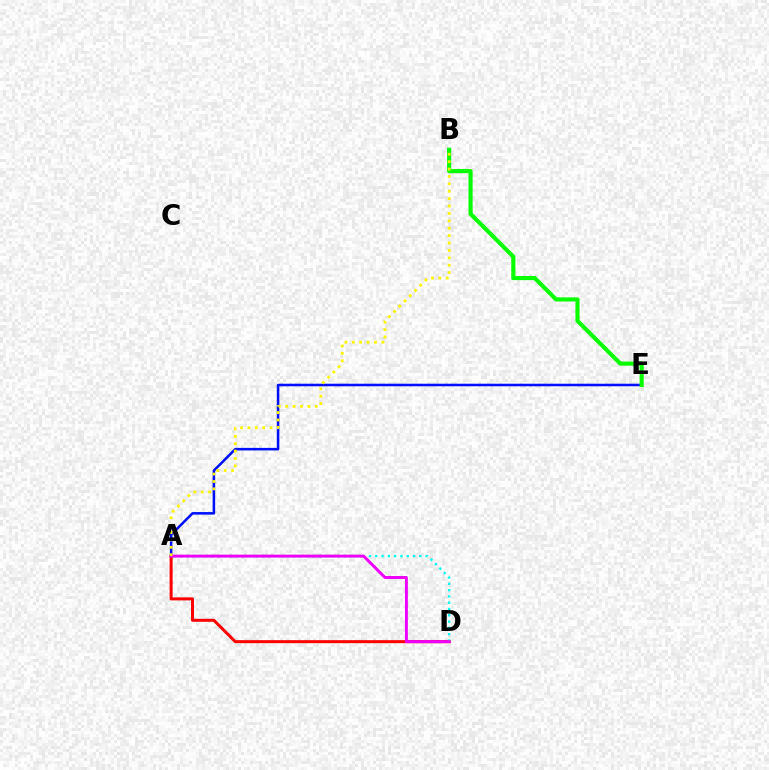{('A', 'E'): [{'color': '#0010ff', 'line_style': 'solid', 'thickness': 1.84}], ('B', 'E'): [{'color': '#08ff00', 'line_style': 'solid', 'thickness': 2.97}], ('A', 'D'): [{'color': '#ff0000', 'line_style': 'solid', 'thickness': 2.18}, {'color': '#00fff6', 'line_style': 'dotted', 'thickness': 1.71}, {'color': '#ee00ff', 'line_style': 'solid', 'thickness': 2.12}], ('A', 'B'): [{'color': '#fcf500', 'line_style': 'dotted', 'thickness': 2.01}]}